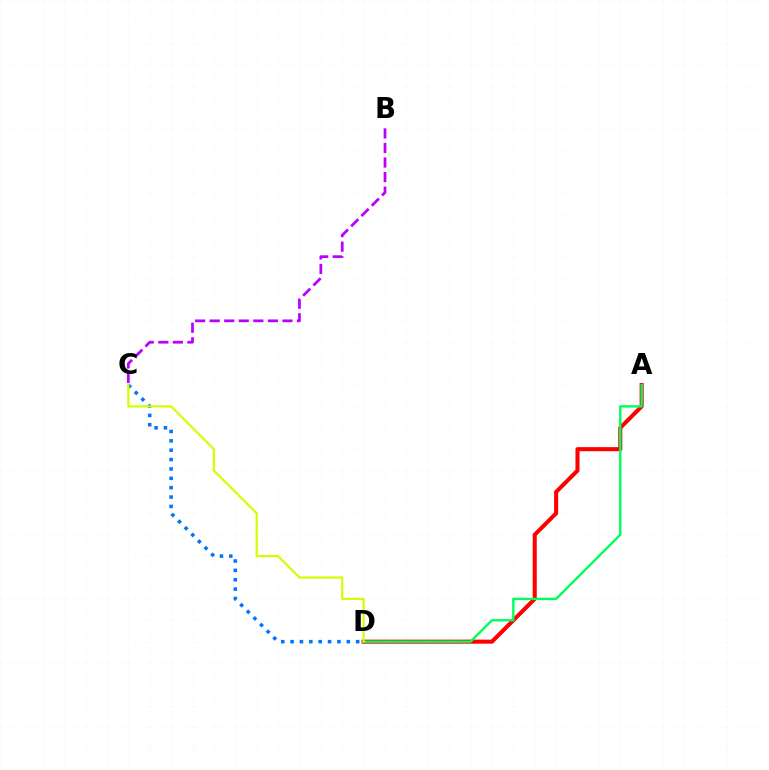{('C', 'D'): [{'color': '#0074ff', 'line_style': 'dotted', 'thickness': 2.55}, {'color': '#d1ff00', 'line_style': 'solid', 'thickness': 1.59}], ('A', 'D'): [{'color': '#ff0000', 'line_style': 'solid', 'thickness': 2.93}, {'color': '#00ff5c', 'line_style': 'solid', 'thickness': 1.73}], ('B', 'C'): [{'color': '#b900ff', 'line_style': 'dashed', 'thickness': 1.98}]}